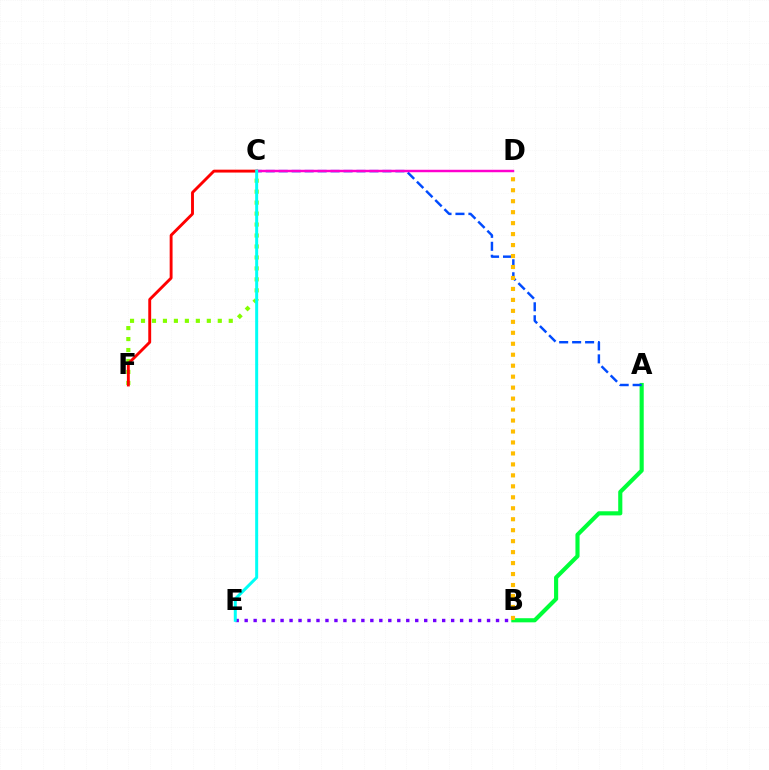{('A', 'B'): [{'color': '#00ff39', 'line_style': 'solid', 'thickness': 2.97}], ('C', 'F'): [{'color': '#84ff00', 'line_style': 'dotted', 'thickness': 2.98}, {'color': '#ff0000', 'line_style': 'solid', 'thickness': 2.08}], ('A', 'C'): [{'color': '#004bff', 'line_style': 'dashed', 'thickness': 1.76}], ('B', 'E'): [{'color': '#7200ff', 'line_style': 'dotted', 'thickness': 2.44}], ('B', 'D'): [{'color': '#ffbd00', 'line_style': 'dotted', 'thickness': 2.98}], ('C', 'D'): [{'color': '#ff00cf', 'line_style': 'solid', 'thickness': 1.77}], ('C', 'E'): [{'color': '#00fff6', 'line_style': 'solid', 'thickness': 2.16}]}